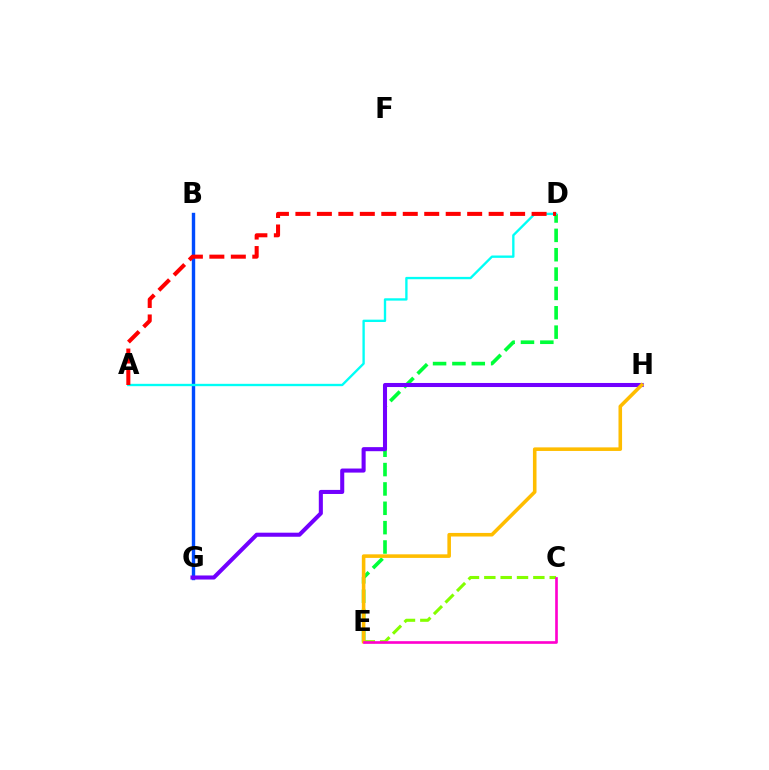{('B', 'G'): [{'color': '#004bff', 'line_style': 'solid', 'thickness': 2.45}], ('D', 'E'): [{'color': '#00ff39', 'line_style': 'dashed', 'thickness': 2.63}], ('A', 'D'): [{'color': '#00fff6', 'line_style': 'solid', 'thickness': 1.69}, {'color': '#ff0000', 'line_style': 'dashed', 'thickness': 2.92}], ('C', 'E'): [{'color': '#84ff00', 'line_style': 'dashed', 'thickness': 2.22}, {'color': '#ff00cf', 'line_style': 'solid', 'thickness': 1.91}], ('G', 'H'): [{'color': '#7200ff', 'line_style': 'solid', 'thickness': 2.93}], ('E', 'H'): [{'color': '#ffbd00', 'line_style': 'solid', 'thickness': 2.57}]}